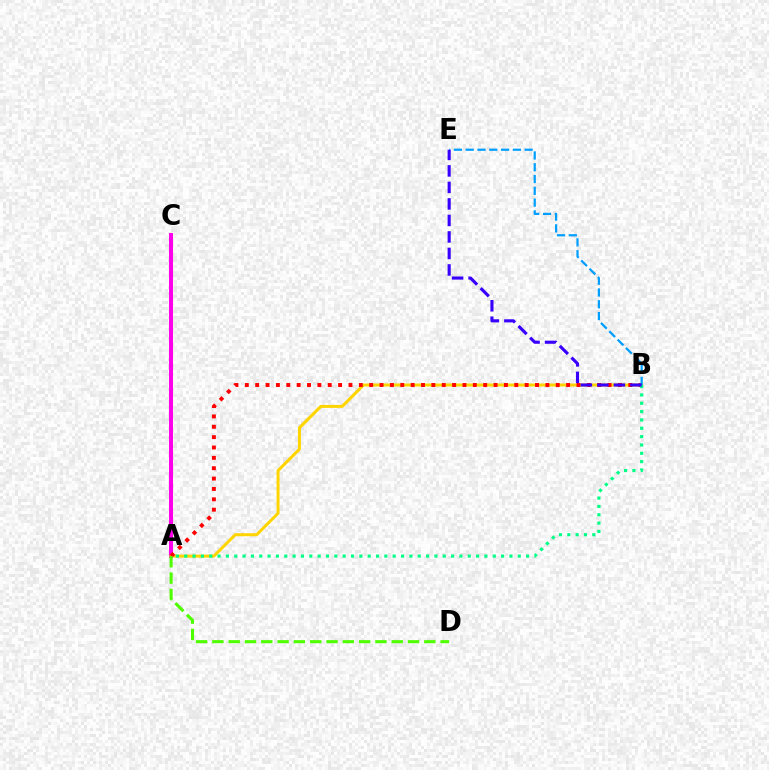{('A', 'C'): [{'color': '#ff00ed', 'line_style': 'solid', 'thickness': 2.91}], ('A', 'B'): [{'color': '#ffd500', 'line_style': 'solid', 'thickness': 2.16}, {'color': '#ff0000', 'line_style': 'dotted', 'thickness': 2.82}, {'color': '#00ff86', 'line_style': 'dotted', 'thickness': 2.27}], ('B', 'E'): [{'color': '#009eff', 'line_style': 'dashed', 'thickness': 1.6}, {'color': '#3700ff', 'line_style': 'dashed', 'thickness': 2.24}], ('A', 'D'): [{'color': '#4fff00', 'line_style': 'dashed', 'thickness': 2.21}]}